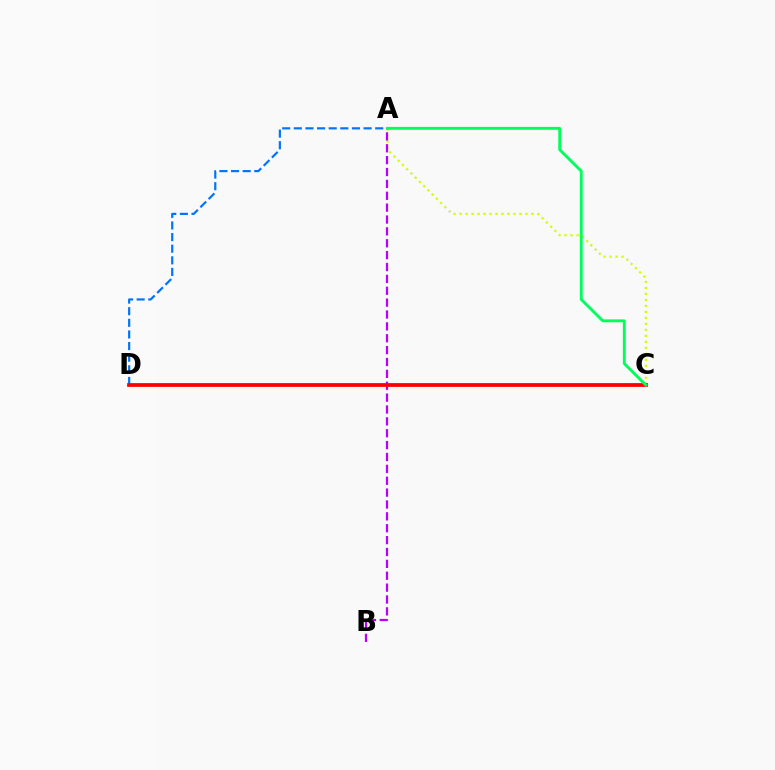{('A', 'C'): [{'color': '#d1ff00', 'line_style': 'dotted', 'thickness': 1.63}, {'color': '#00ff5c', 'line_style': 'solid', 'thickness': 2.08}], ('A', 'D'): [{'color': '#0074ff', 'line_style': 'dashed', 'thickness': 1.58}], ('A', 'B'): [{'color': '#b900ff', 'line_style': 'dashed', 'thickness': 1.61}], ('C', 'D'): [{'color': '#ff0000', 'line_style': 'solid', 'thickness': 2.71}]}